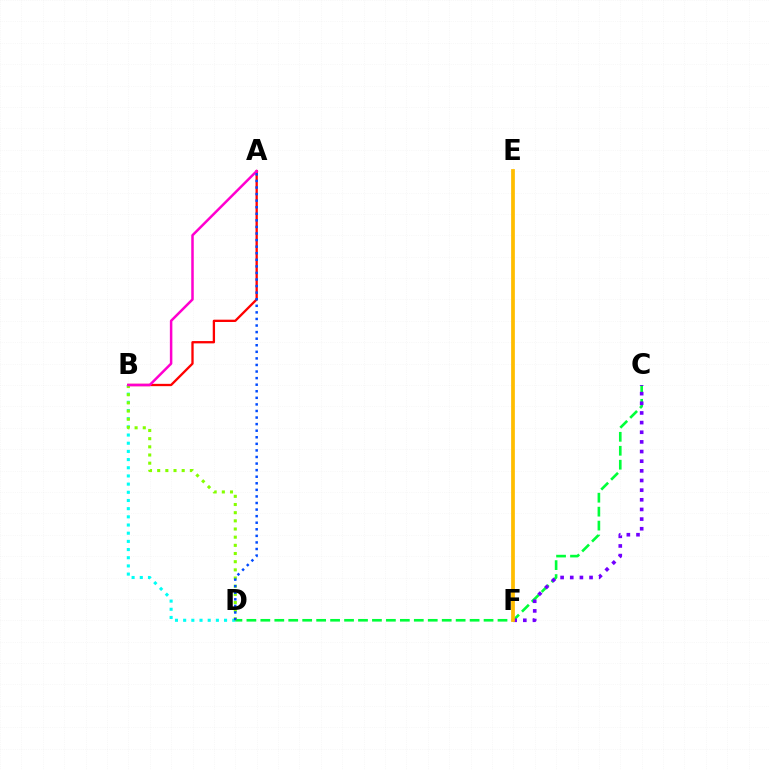{('A', 'B'): [{'color': '#ff0000', 'line_style': 'solid', 'thickness': 1.66}, {'color': '#ff00cf', 'line_style': 'solid', 'thickness': 1.81}], ('B', 'D'): [{'color': '#00fff6', 'line_style': 'dotted', 'thickness': 2.22}, {'color': '#84ff00', 'line_style': 'dotted', 'thickness': 2.22}], ('C', 'D'): [{'color': '#00ff39', 'line_style': 'dashed', 'thickness': 1.9}], ('C', 'F'): [{'color': '#7200ff', 'line_style': 'dotted', 'thickness': 2.62}], ('E', 'F'): [{'color': '#ffbd00', 'line_style': 'solid', 'thickness': 2.69}], ('A', 'D'): [{'color': '#004bff', 'line_style': 'dotted', 'thickness': 1.79}]}